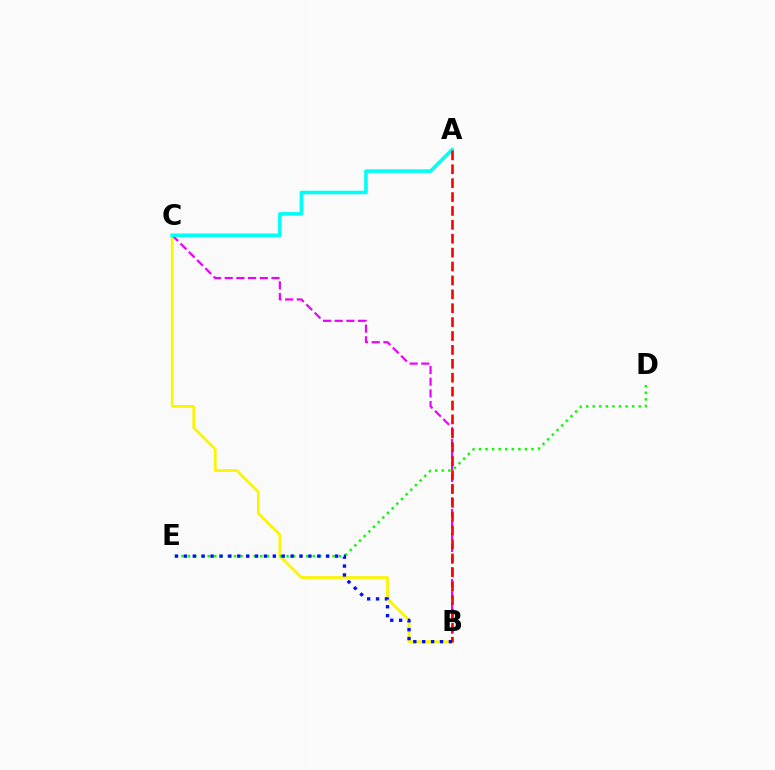{('B', 'C'): [{'color': '#fcf500', 'line_style': 'solid', 'thickness': 1.98}, {'color': '#ee00ff', 'line_style': 'dashed', 'thickness': 1.59}], ('A', 'C'): [{'color': '#00fff6', 'line_style': 'solid', 'thickness': 2.58}], ('D', 'E'): [{'color': '#08ff00', 'line_style': 'dotted', 'thickness': 1.79}], ('A', 'B'): [{'color': '#ff0000', 'line_style': 'dashed', 'thickness': 1.89}], ('B', 'E'): [{'color': '#0010ff', 'line_style': 'dotted', 'thickness': 2.42}]}